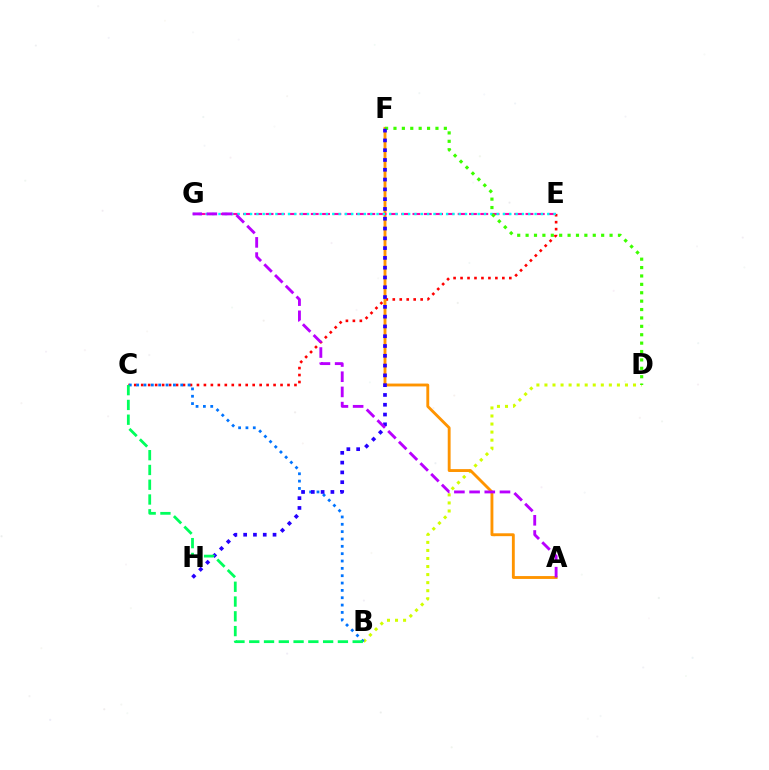{('C', 'E'): [{'color': '#ff0000', 'line_style': 'dotted', 'thickness': 1.89}], ('B', 'D'): [{'color': '#d1ff00', 'line_style': 'dotted', 'thickness': 2.19}], ('A', 'F'): [{'color': '#ff9400', 'line_style': 'solid', 'thickness': 2.07}], ('B', 'C'): [{'color': '#0074ff', 'line_style': 'dotted', 'thickness': 2.0}, {'color': '#00ff5c', 'line_style': 'dashed', 'thickness': 2.01}], ('E', 'G'): [{'color': '#ff00ac', 'line_style': 'dashed', 'thickness': 1.54}, {'color': '#00fff6', 'line_style': 'dotted', 'thickness': 1.72}], ('D', 'F'): [{'color': '#3dff00', 'line_style': 'dotted', 'thickness': 2.28}], ('F', 'H'): [{'color': '#2500ff', 'line_style': 'dotted', 'thickness': 2.66}], ('A', 'G'): [{'color': '#b900ff', 'line_style': 'dashed', 'thickness': 2.06}]}